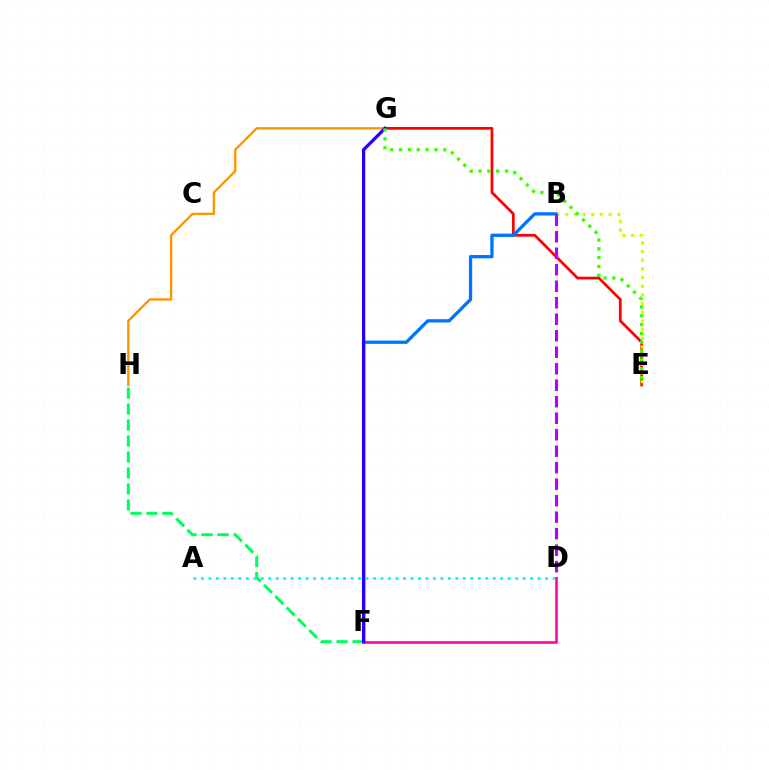{('D', 'F'): [{'color': '#ff00ac', 'line_style': 'solid', 'thickness': 1.87}], ('F', 'H'): [{'color': '#00ff5c', 'line_style': 'dashed', 'thickness': 2.17}], ('G', 'H'): [{'color': '#ff9400', 'line_style': 'solid', 'thickness': 1.69}], ('E', 'G'): [{'color': '#ff0000', 'line_style': 'solid', 'thickness': 1.97}, {'color': '#3dff00', 'line_style': 'dotted', 'thickness': 2.4}], ('B', 'E'): [{'color': '#d1ff00', 'line_style': 'dotted', 'thickness': 2.36}], ('B', 'F'): [{'color': '#0074ff', 'line_style': 'solid', 'thickness': 2.37}], ('F', 'G'): [{'color': '#2500ff', 'line_style': 'solid', 'thickness': 2.33}], ('B', 'D'): [{'color': '#b900ff', 'line_style': 'dashed', 'thickness': 2.24}], ('A', 'D'): [{'color': '#00fff6', 'line_style': 'dotted', 'thickness': 2.03}]}